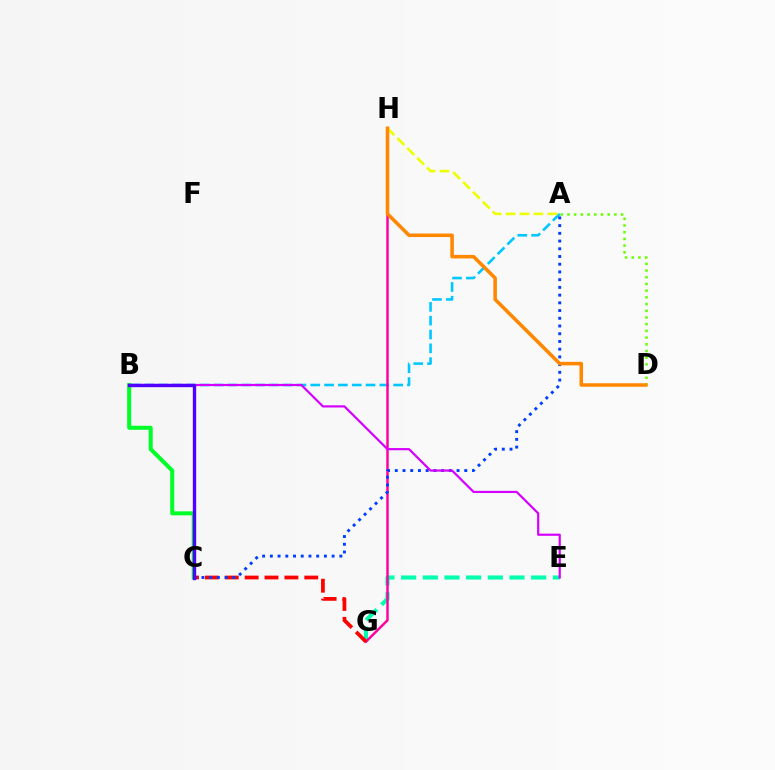{('A', 'D'): [{'color': '#66ff00', 'line_style': 'dotted', 'thickness': 1.82}], ('A', 'B'): [{'color': '#00c7ff', 'line_style': 'dashed', 'thickness': 1.88}], ('E', 'G'): [{'color': '#00ffaf', 'line_style': 'dashed', 'thickness': 2.94}], ('G', 'H'): [{'color': '#ff00a0', 'line_style': 'solid', 'thickness': 1.77}], ('C', 'G'): [{'color': '#ff0000', 'line_style': 'dashed', 'thickness': 2.7}], ('A', 'H'): [{'color': '#eeff00', 'line_style': 'dashed', 'thickness': 1.9}], ('B', 'C'): [{'color': '#00ff27', 'line_style': 'solid', 'thickness': 2.9}, {'color': '#4f00ff', 'line_style': 'solid', 'thickness': 2.41}], ('A', 'C'): [{'color': '#003fff', 'line_style': 'dotted', 'thickness': 2.1}], ('B', 'E'): [{'color': '#d600ff', 'line_style': 'solid', 'thickness': 1.58}], ('D', 'H'): [{'color': '#ff8800', 'line_style': 'solid', 'thickness': 2.56}]}